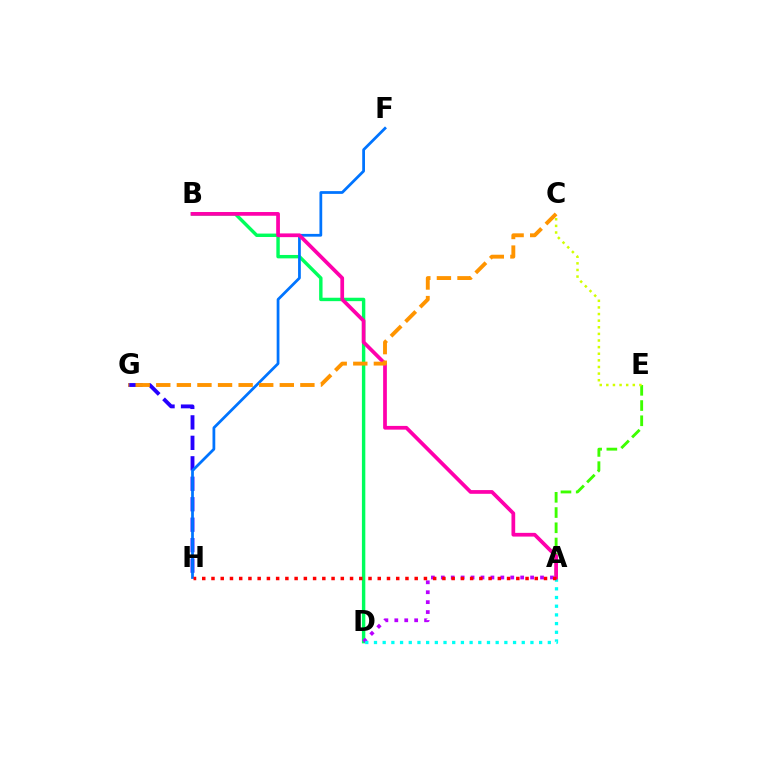{('G', 'H'): [{'color': '#2500ff', 'line_style': 'dashed', 'thickness': 2.78}], ('B', 'D'): [{'color': '#00ff5c', 'line_style': 'solid', 'thickness': 2.46}], ('A', 'D'): [{'color': '#b900ff', 'line_style': 'dotted', 'thickness': 2.7}, {'color': '#00fff6', 'line_style': 'dotted', 'thickness': 2.36}], ('F', 'H'): [{'color': '#0074ff', 'line_style': 'solid', 'thickness': 1.99}], ('A', 'E'): [{'color': '#3dff00', 'line_style': 'dashed', 'thickness': 2.07}], ('A', 'B'): [{'color': '#ff00ac', 'line_style': 'solid', 'thickness': 2.68}], ('A', 'H'): [{'color': '#ff0000', 'line_style': 'dotted', 'thickness': 2.51}], ('C', 'E'): [{'color': '#d1ff00', 'line_style': 'dotted', 'thickness': 1.8}], ('C', 'G'): [{'color': '#ff9400', 'line_style': 'dashed', 'thickness': 2.8}]}